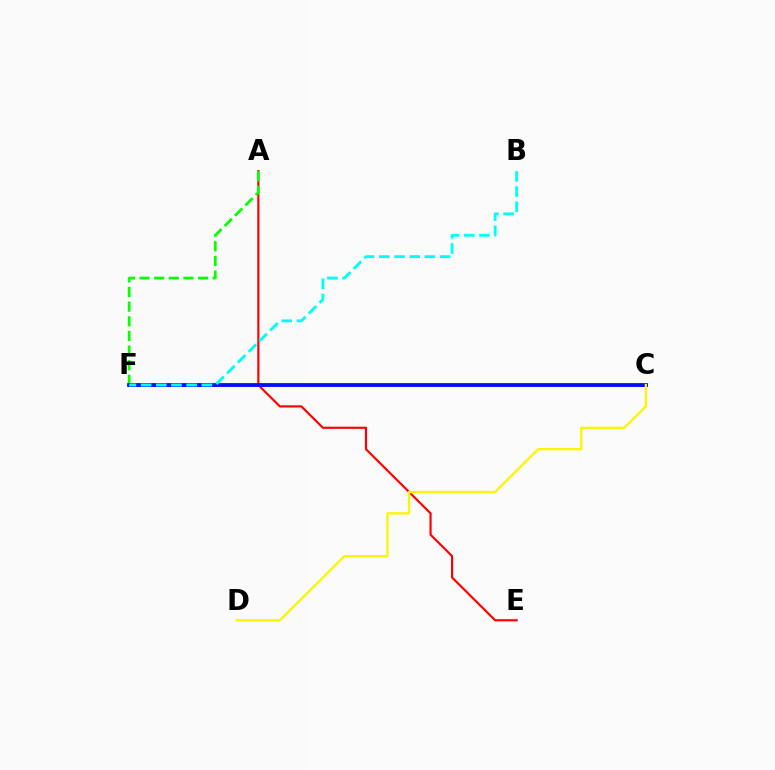{('A', 'E'): [{'color': '#ff0000', 'line_style': 'solid', 'thickness': 1.55}], ('C', 'F'): [{'color': '#ee00ff', 'line_style': 'solid', 'thickness': 1.92}, {'color': '#0010ff', 'line_style': 'solid', 'thickness': 2.74}], ('A', 'F'): [{'color': '#08ff00', 'line_style': 'dashed', 'thickness': 1.99}], ('B', 'F'): [{'color': '#00fff6', 'line_style': 'dashed', 'thickness': 2.06}], ('C', 'D'): [{'color': '#fcf500', 'line_style': 'solid', 'thickness': 1.64}]}